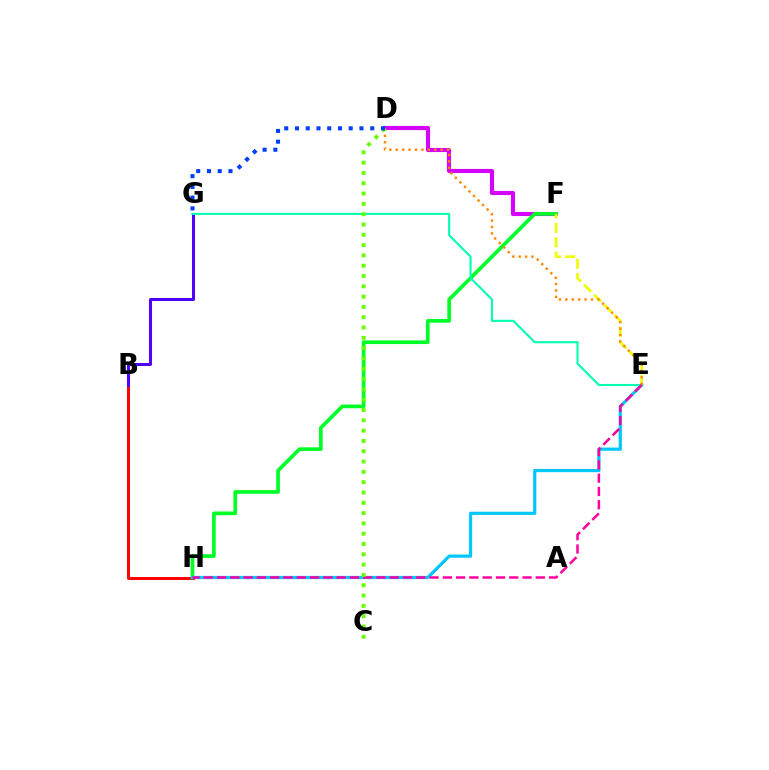{('B', 'H'): [{'color': '#ff0000', 'line_style': 'solid', 'thickness': 2.17}], ('D', 'F'): [{'color': '#d600ff', 'line_style': 'solid', 'thickness': 2.96}], ('B', 'G'): [{'color': '#4f00ff', 'line_style': 'solid', 'thickness': 2.18}], ('F', 'H'): [{'color': '#00ff27', 'line_style': 'solid', 'thickness': 2.65}], ('E', 'H'): [{'color': '#00c7ff', 'line_style': 'solid', 'thickness': 2.31}, {'color': '#ff00a0', 'line_style': 'dashed', 'thickness': 1.8}], ('E', 'F'): [{'color': '#eeff00', 'line_style': 'dashed', 'thickness': 1.94}], ('E', 'G'): [{'color': '#00ffaf', 'line_style': 'solid', 'thickness': 1.51}], ('D', 'E'): [{'color': '#ff8800', 'line_style': 'dotted', 'thickness': 1.74}], ('C', 'D'): [{'color': '#66ff00', 'line_style': 'dotted', 'thickness': 2.8}], ('D', 'G'): [{'color': '#003fff', 'line_style': 'dotted', 'thickness': 2.92}]}